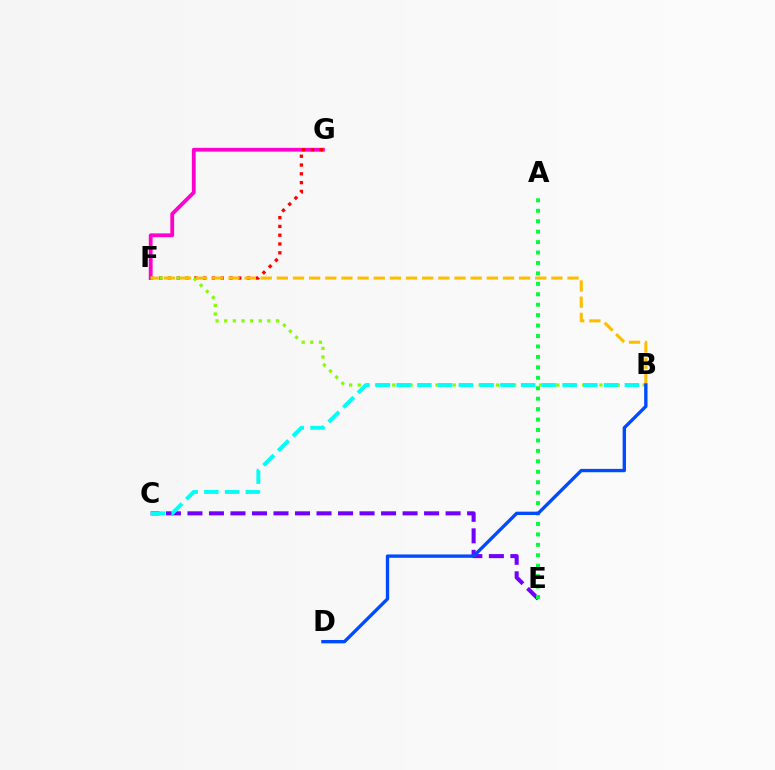{('C', 'E'): [{'color': '#7200ff', 'line_style': 'dashed', 'thickness': 2.92}], ('F', 'G'): [{'color': '#ff00cf', 'line_style': 'solid', 'thickness': 2.73}, {'color': '#ff0000', 'line_style': 'dotted', 'thickness': 2.39}], ('B', 'F'): [{'color': '#84ff00', 'line_style': 'dotted', 'thickness': 2.35}, {'color': '#ffbd00', 'line_style': 'dashed', 'thickness': 2.19}], ('A', 'E'): [{'color': '#00ff39', 'line_style': 'dotted', 'thickness': 2.84}], ('B', 'C'): [{'color': '#00fff6', 'line_style': 'dashed', 'thickness': 2.82}], ('B', 'D'): [{'color': '#004bff', 'line_style': 'solid', 'thickness': 2.41}]}